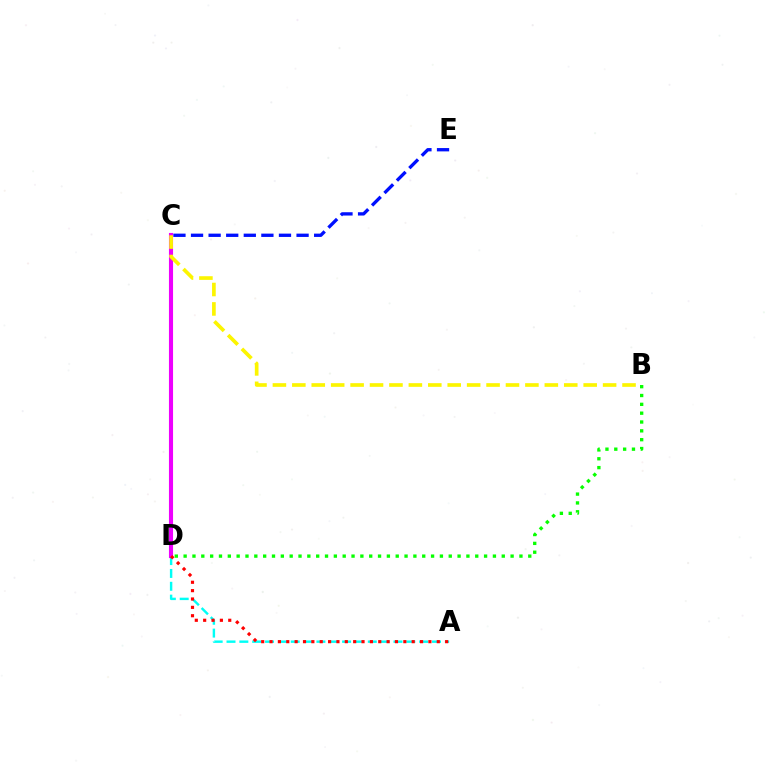{('A', 'D'): [{'color': '#00fff6', 'line_style': 'dashed', 'thickness': 1.74}, {'color': '#ff0000', 'line_style': 'dotted', 'thickness': 2.27}], ('C', 'D'): [{'color': '#ee00ff', 'line_style': 'solid', 'thickness': 2.96}], ('B', 'C'): [{'color': '#fcf500', 'line_style': 'dashed', 'thickness': 2.64}], ('C', 'E'): [{'color': '#0010ff', 'line_style': 'dashed', 'thickness': 2.39}], ('B', 'D'): [{'color': '#08ff00', 'line_style': 'dotted', 'thickness': 2.4}]}